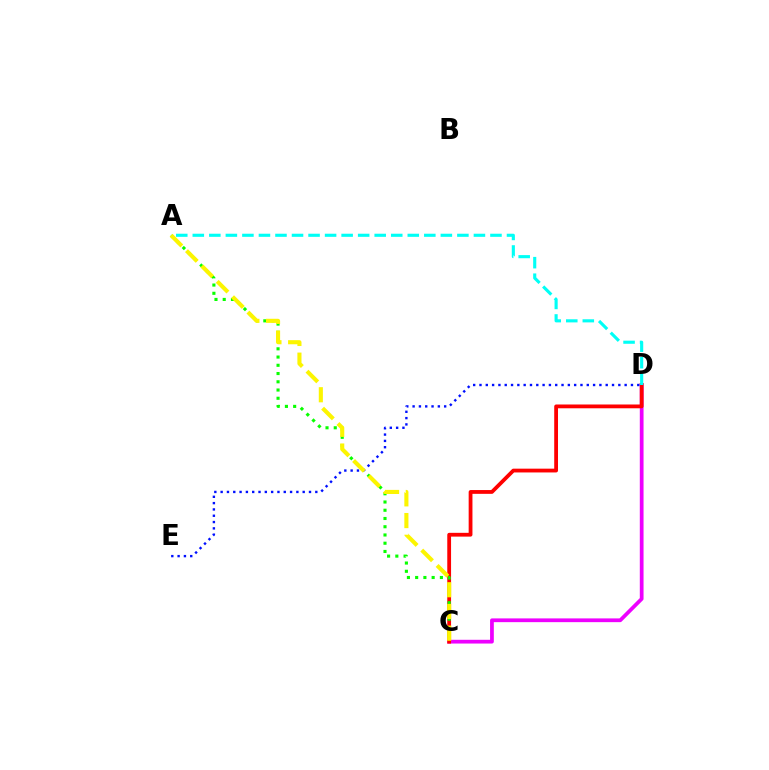{('C', 'D'): [{'color': '#ee00ff', 'line_style': 'solid', 'thickness': 2.7}, {'color': '#ff0000', 'line_style': 'solid', 'thickness': 2.73}], ('A', 'C'): [{'color': '#08ff00', 'line_style': 'dotted', 'thickness': 2.24}, {'color': '#fcf500', 'line_style': 'dashed', 'thickness': 2.95}], ('D', 'E'): [{'color': '#0010ff', 'line_style': 'dotted', 'thickness': 1.71}], ('A', 'D'): [{'color': '#00fff6', 'line_style': 'dashed', 'thickness': 2.25}]}